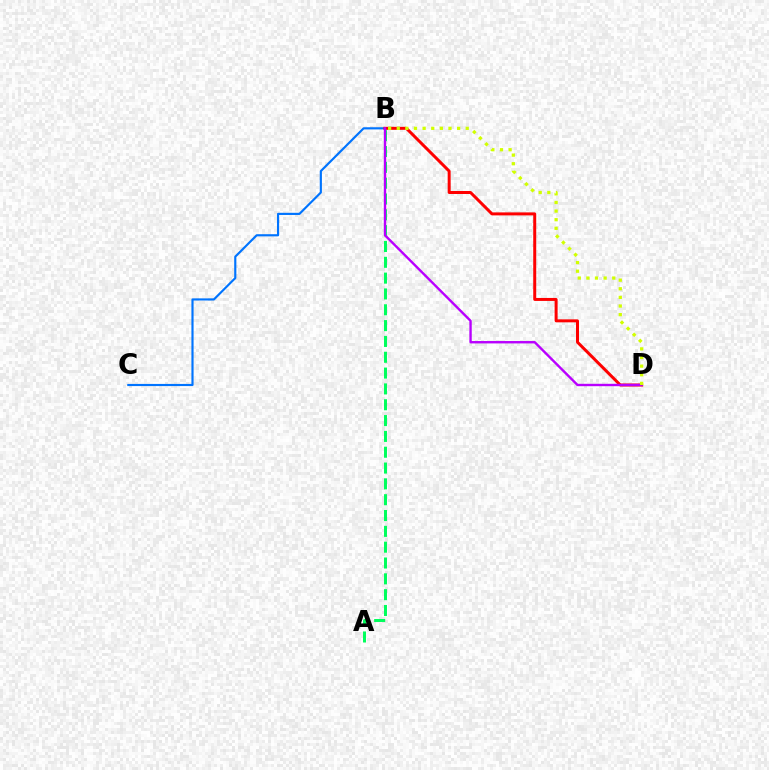{('B', 'C'): [{'color': '#0074ff', 'line_style': 'solid', 'thickness': 1.56}], ('B', 'D'): [{'color': '#ff0000', 'line_style': 'solid', 'thickness': 2.15}, {'color': '#b900ff', 'line_style': 'solid', 'thickness': 1.72}, {'color': '#d1ff00', 'line_style': 'dotted', 'thickness': 2.34}], ('A', 'B'): [{'color': '#00ff5c', 'line_style': 'dashed', 'thickness': 2.15}]}